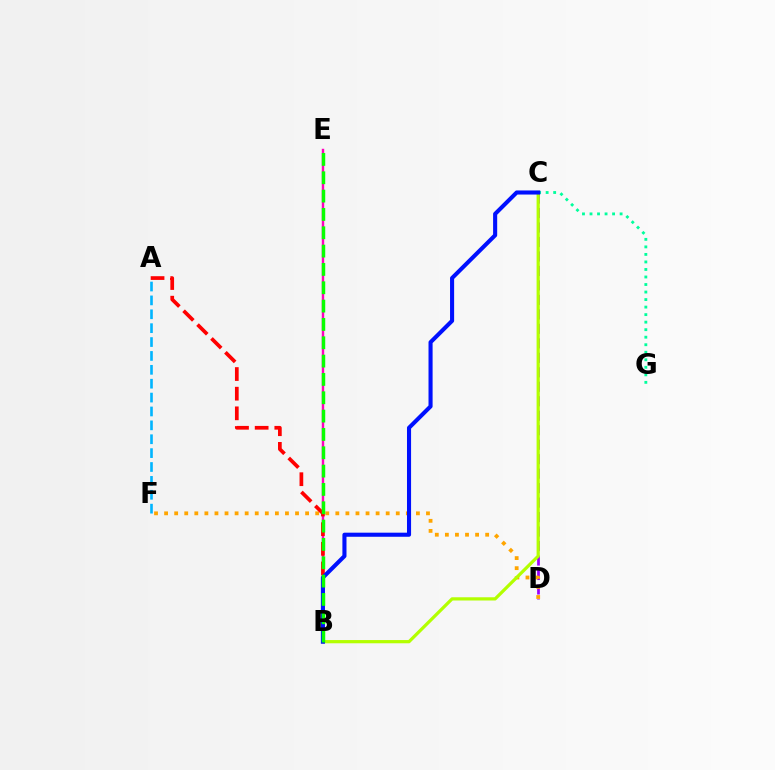{('C', 'D'): [{'color': '#9b00ff', 'line_style': 'dashed', 'thickness': 1.97}], ('D', 'F'): [{'color': '#ffa500', 'line_style': 'dotted', 'thickness': 2.74}], ('B', 'E'): [{'color': '#ff00bd', 'line_style': 'solid', 'thickness': 1.74}, {'color': '#08ff00', 'line_style': 'dashed', 'thickness': 2.49}], ('B', 'C'): [{'color': '#b3ff00', 'line_style': 'solid', 'thickness': 2.32}, {'color': '#0010ff', 'line_style': 'solid', 'thickness': 2.94}], ('A', 'B'): [{'color': '#ff0000', 'line_style': 'dashed', 'thickness': 2.67}], ('C', 'G'): [{'color': '#00ff9d', 'line_style': 'dotted', 'thickness': 2.04}], ('A', 'F'): [{'color': '#00b5ff', 'line_style': 'dashed', 'thickness': 1.89}]}